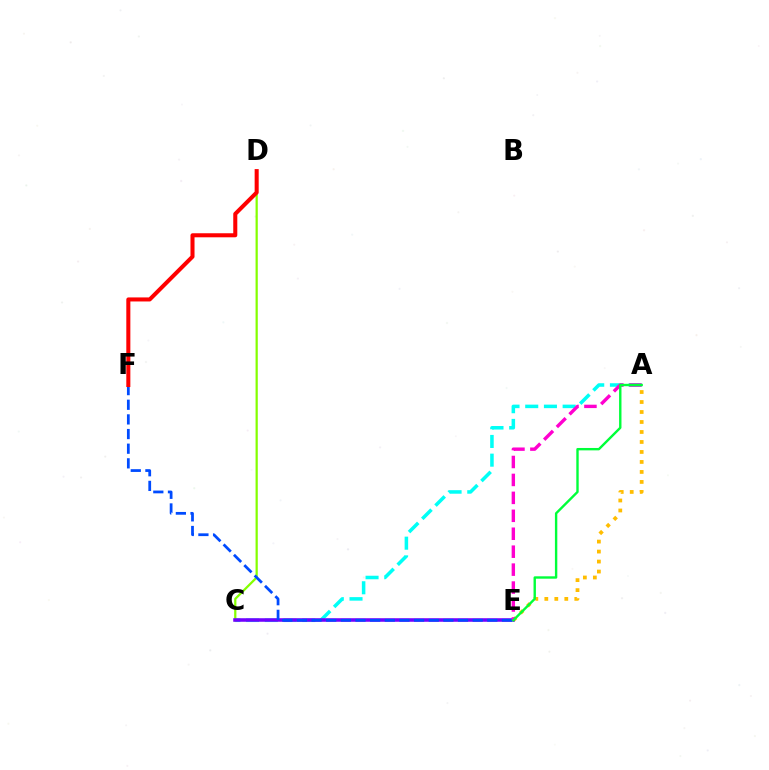{('A', 'C'): [{'color': '#00fff6', 'line_style': 'dashed', 'thickness': 2.54}], ('C', 'D'): [{'color': '#84ff00', 'line_style': 'solid', 'thickness': 1.61}], ('A', 'E'): [{'color': '#ffbd00', 'line_style': 'dotted', 'thickness': 2.71}, {'color': '#ff00cf', 'line_style': 'dashed', 'thickness': 2.44}, {'color': '#00ff39', 'line_style': 'solid', 'thickness': 1.72}], ('C', 'E'): [{'color': '#7200ff', 'line_style': 'solid', 'thickness': 2.55}], ('E', 'F'): [{'color': '#004bff', 'line_style': 'dashed', 'thickness': 1.99}], ('D', 'F'): [{'color': '#ff0000', 'line_style': 'solid', 'thickness': 2.91}]}